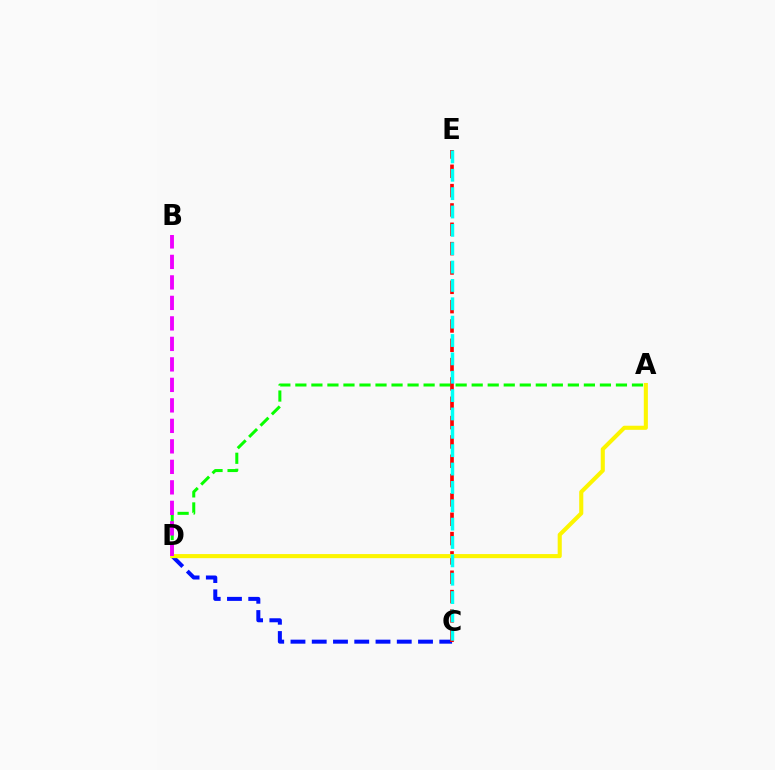{('C', 'D'): [{'color': '#0010ff', 'line_style': 'dashed', 'thickness': 2.89}], ('A', 'D'): [{'color': '#08ff00', 'line_style': 'dashed', 'thickness': 2.18}, {'color': '#fcf500', 'line_style': 'solid', 'thickness': 2.94}], ('C', 'E'): [{'color': '#ff0000', 'line_style': 'dashed', 'thickness': 2.63}, {'color': '#00fff6', 'line_style': 'dashed', 'thickness': 2.49}], ('B', 'D'): [{'color': '#ee00ff', 'line_style': 'dashed', 'thickness': 2.78}]}